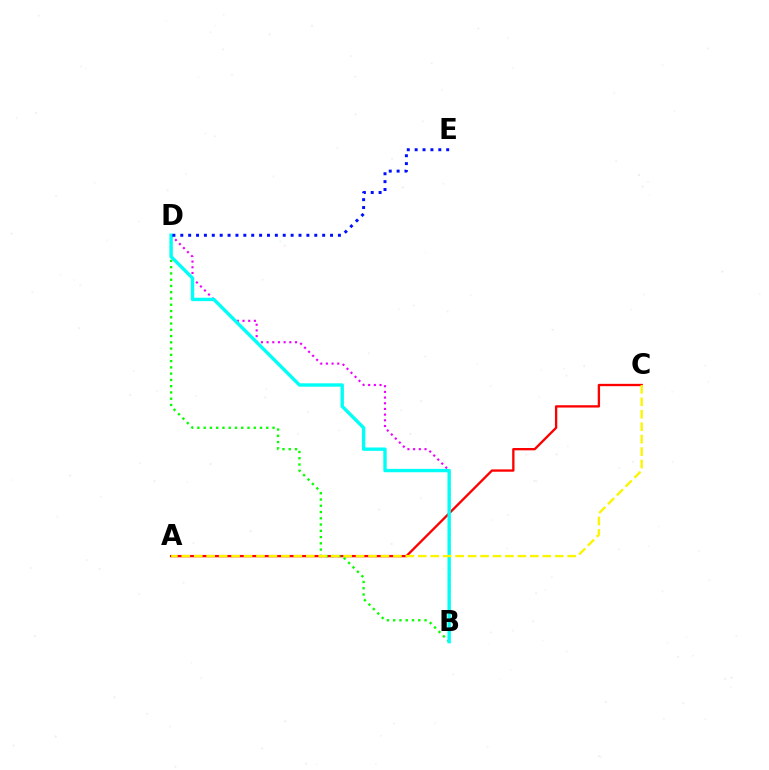{('B', 'D'): [{'color': '#ee00ff', 'line_style': 'dotted', 'thickness': 1.54}, {'color': '#08ff00', 'line_style': 'dotted', 'thickness': 1.7}, {'color': '#00fff6', 'line_style': 'solid', 'thickness': 2.43}], ('A', 'C'): [{'color': '#ff0000', 'line_style': 'solid', 'thickness': 1.68}, {'color': '#fcf500', 'line_style': 'dashed', 'thickness': 1.69}], ('D', 'E'): [{'color': '#0010ff', 'line_style': 'dotted', 'thickness': 2.14}]}